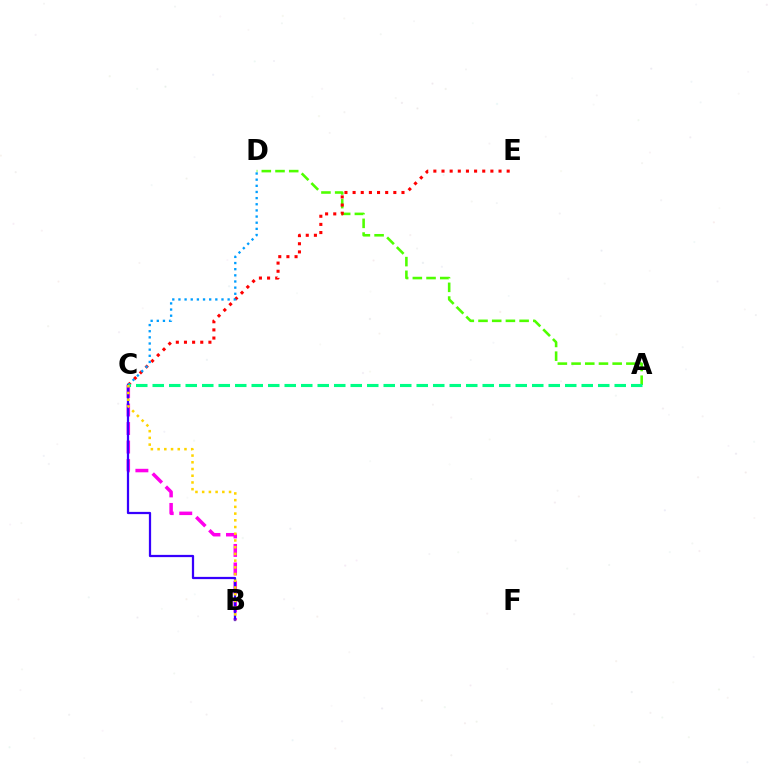{('A', 'D'): [{'color': '#4fff00', 'line_style': 'dashed', 'thickness': 1.86}], ('B', 'C'): [{'color': '#ff00ed', 'line_style': 'dashed', 'thickness': 2.52}, {'color': '#3700ff', 'line_style': 'solid', 'thickness': 1.62}, {'color': '#ffd500', 'line_style': 'dotted', 'thickness': 1.83}], ('C', 'E'): [{'color': '#ff0000', 'line_style': 'dotted', 'thickness': 2.21}], ('C', 'D'): [{'color': '#009eff', 'line_style': 'dotted', 'thickness': 1.67}], ('A', 'C'): [{'color': '#00ff86', 'line_style': 'dashed', 'thickness': 2.24}]}